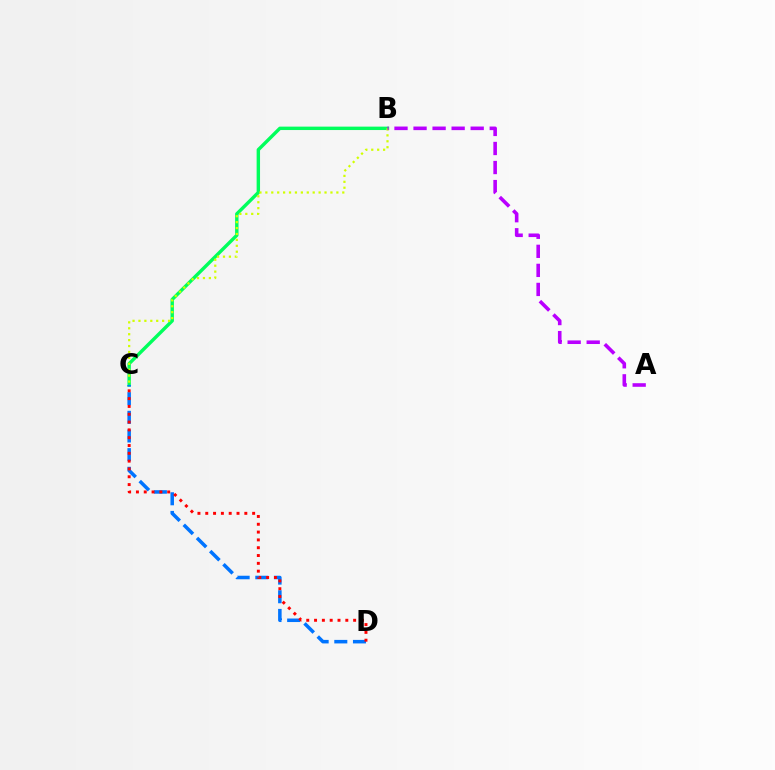{('B', 'C'): [{'color': '#00ff5c', 'line_style': 'solid', 'thickness': 2.46}, {'color': '#d1ff00', 'line_style': 'dotted', 'thickness': 1.61}], ('C', 'D'): [{'color': '#0074ff', 'line_style': 'dashed', 'thickness': 2.53}, {'color': '#ff0000', 'line_style': 'dotted', 'thickness': 2.12}], ('A', 'B'): [{'color': '#b900ff', 'line_style': 'dashed', 'thickness': 2.59}]}